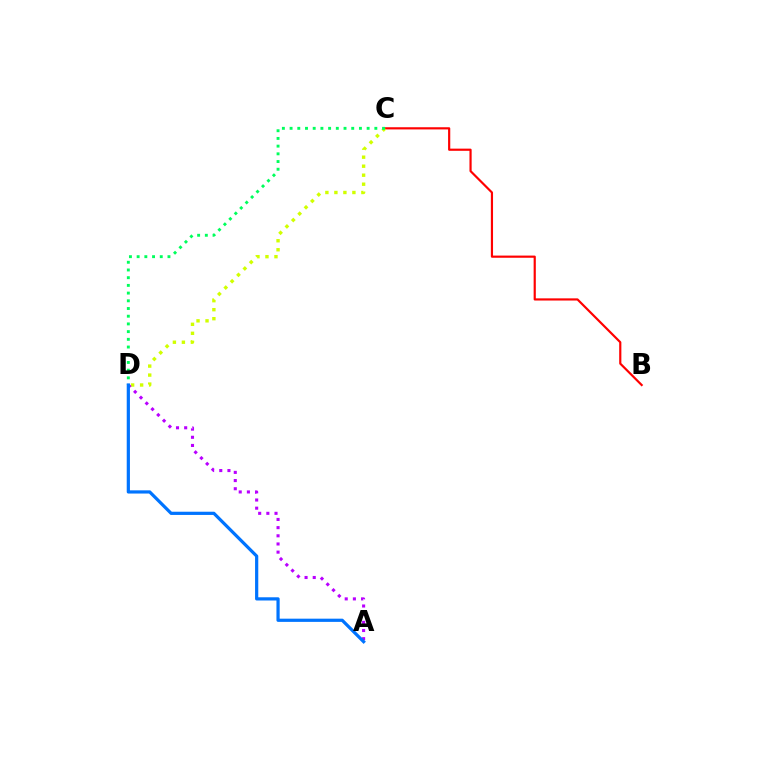{('B', 'C'): [{'color': '#ff0000', 'line_style': 'solid', 'thickness': 1.57}], ('C', 'D'): [{'color': '#d1ff00', 'line_style': 'dotted', 'thickness': 2.45}, {'color': '#00ff5c', 'line_style': 'dotted', 'thickness': 2.09}], ('A', 'D'): [{'color': '#b900ff', 'line_style': 'dotted', 'thickness': 2.22}, {'color': '#0074ff', 'line_style': 'solid', 'thickness': 2.31}]}